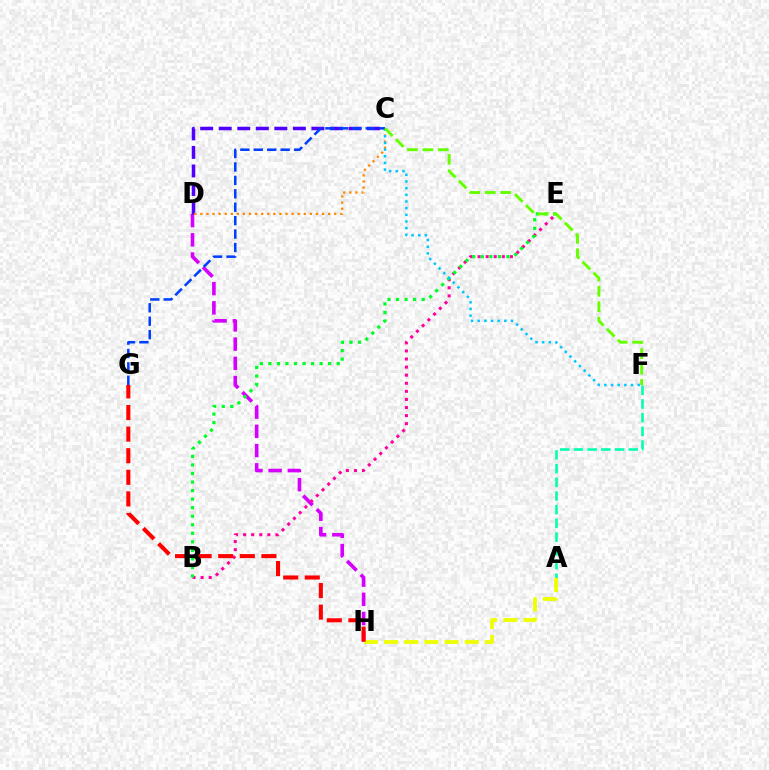{('D', 'H'): [{'color': '#d600ff', 'line_style': 'dashed', 'thickness': 2.61}], ('B', 'E'): [{'color': '#ff00a0', 'line_style': 'dotted', 'thickness': 2.2}, {'color': '#00ff27', 'line_style': 'dotted', 'thickness': 2.32}], ('C', 'D'): [{'color': '#4f00ff', 'line_style': 'dashed', 'thickness': 2.52}, {'color': '#ff8800', 'line_style': 'dotted', 'thickness': 1.65}], ('A', 'F'): [{'color': '#00ffaf', 'line_style': 'dashed', 'thickness': 1.86}], ('A', 'H'): [{'color': '#eeff00', 'line_style': 'dashed', 'thickness': 2.74}], ('C', 'F'): [{'color': '#00c7ff', 'line_style': 'dotted', 'thickness': 1.81}, {'color': '#66ff00', 'line_style': 'dashed', 'thickness': 2.1}], ('C', 'G'): [{'color': '#003fff', 'line_style': 'dashed', 'thickness': 1.82}], ('G', 'H'): [{'color': '#ff0000', 'line_style': 'dashed', 'thickness': 2.93}]}